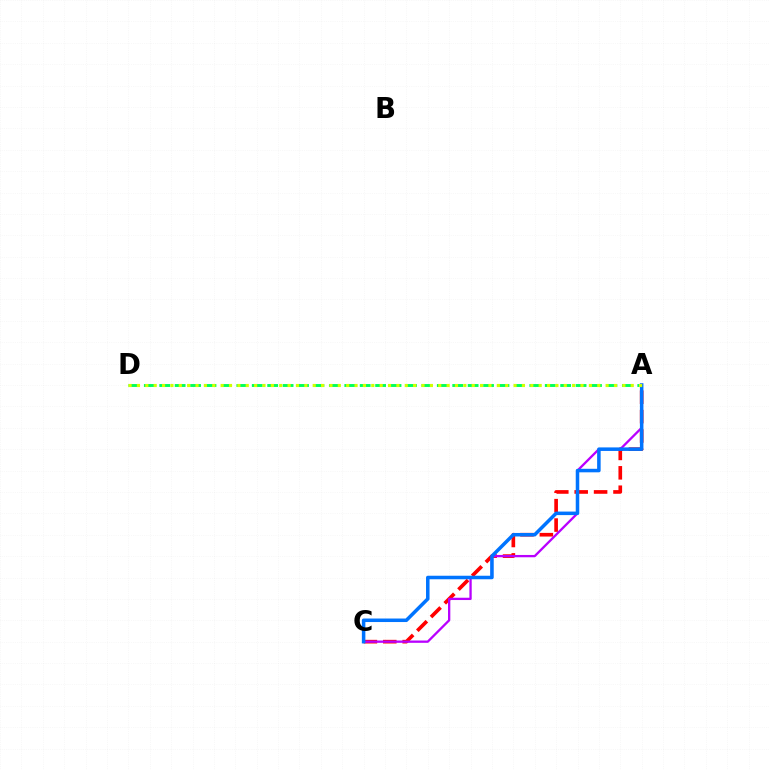{('A', 'C'): [{'color': '#ff0000', 'line_style': 'dashed', 'thickness': 2.64}, {'color': '#b900ff', 'line_style': 'solid', 'thickness': 1.66}, {'color': '#0074ff', 'line_style': 'solid', 'thickness': 2.53}], ('A', 'D'): [{'color': '#00ff5c', 'line_style': 'dashed', 'thickness': 2.09}, {'color': '#d1ff00', 'line_style': 'dotted', 'thickness': 2.27}]}